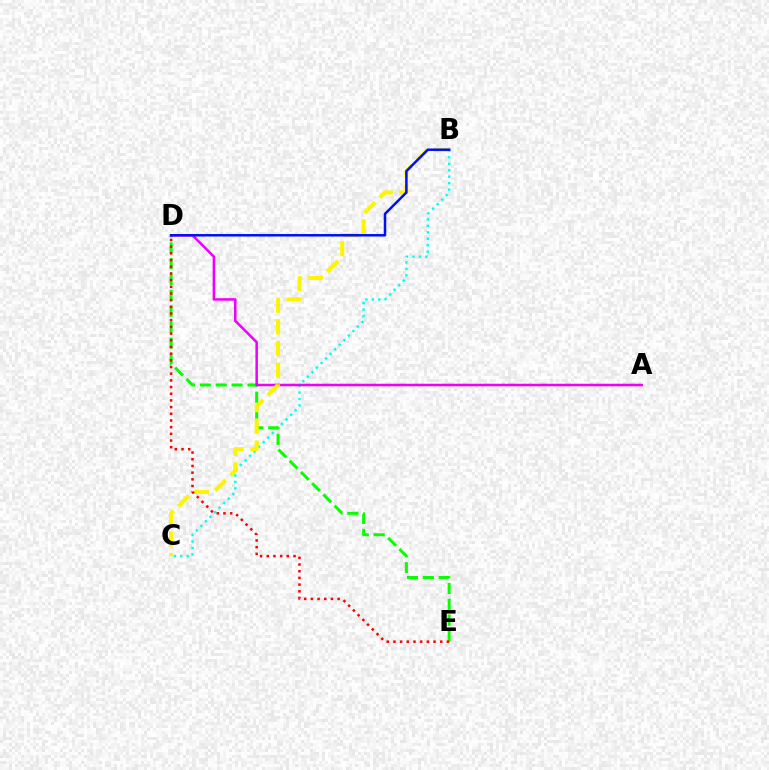{('B', 'C'): [{'color': '#00fff6', 'line_style': 'dotted', 'thickness': 1.75}, {'color': '#fcf500', 'line_style': 'dashed', 'thickness': 2.94}], ('D', 'E'): [{'color': '#08ff00', 'line_style': 'dashed', 'thickness': 2.16}, {'color': '#ff0000', 'line_style': 'dotted', 'thickness': 1.82}], ('A', 'D'): [{'color': '#ee00ff', 'line_style': 'solid', 'thickness': 1.82}], ('B', 'D'): [{'color': '#0010ff', 'line_style': 'solid', 'thickness': 1.81}]}